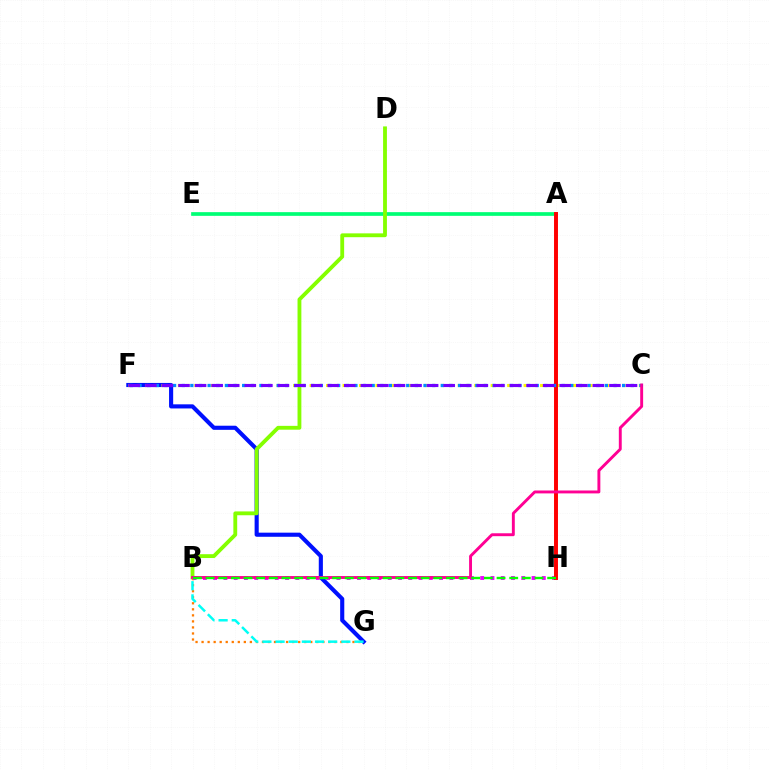{('F', 'G'): [{'color': '#0010ff', 'line_style': 'solid', 'thickness': 2.96}], ('B', 'G'): [{'color': '#ff7c00', 'line_style': 'dotted', 'thickness': 1.64}, {'color': '#00fff6', 'line_style': 'dashed', 'thickness': 1.79}], ('A', 'E'): [{'color': '#00ff74', 'line_style': 'solid', 'thickness': 2.66}], ('C', 'F'): [{'color': '#fcf500', 'line_style': 'dotted', 'thickness': 2.24}, {'color': '#008cff', 'line_style': 'dotted', 'thickness': 2.35}, {'color': '#7200ff', 'line_style': 'dashed', 'thickness': 2.25}], ('B', 'D'): [{'color': '#84ff00', 'line_style': 'solid', 'thickness': 2.76}], ('B', 'H'): [{'color': '#ee00ff', 'line_style': 'dotted', 'thickness': 2.79}, {'color': '#08ff00', 'line_style': 'dashed', 'thickness': 1.72}], ('A', 'H'): [{'color': '#ff0000', 'line_style': 'solid', 'thickness': 2.84}], ('B', 'C'): [{'color': '#ff0094', 'line_style': 'solid', 'thickness': 2.09}]}